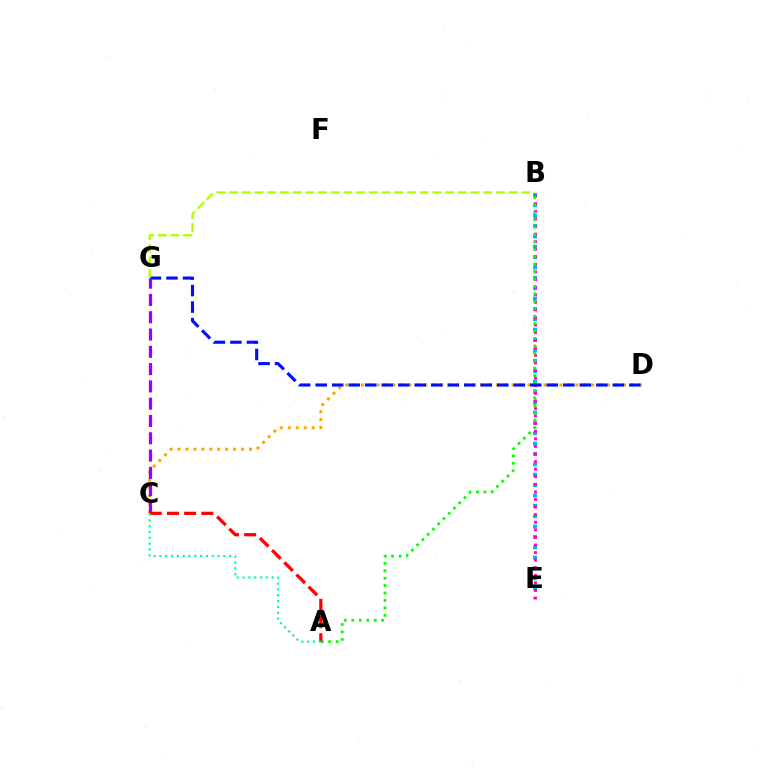{('B', 'E'): [{'color': '#00b5ff', 'line_style': 'dotted', 'thickness': 2.82}, {'color': '#ff00bd', 'line_style': 'dotted', 'thickness': 2.06}], ('C', 'D'): [{'color': '#ffa500', 'line_style': 'dotted', 'thickness': 2.16}], ('A', 'B'): [{'color': '#08ff00', 'line_style': 'dotted', 'thickness': 2.02}], ('D', 'G'): [{'color': '#0010ff', 'line_style': 'dashed', 'thickness': 2.24}], ('C', 'G'): [{'color': '#9b00ff', 'line_style': 'dashed', 'thickness': 2.35}], ('A', 'C'): [{'color': '#ff0000', 'line_style': 'dashed', 'thickness': 2.34}, {'color': '#00ff9d', 'line_style': 'dotted', 'thickness': 1.58}], ('B', 'G'): [{'color': '#b3ff00', 'line_style': 'dashed', 'thickness': 1.73}]}